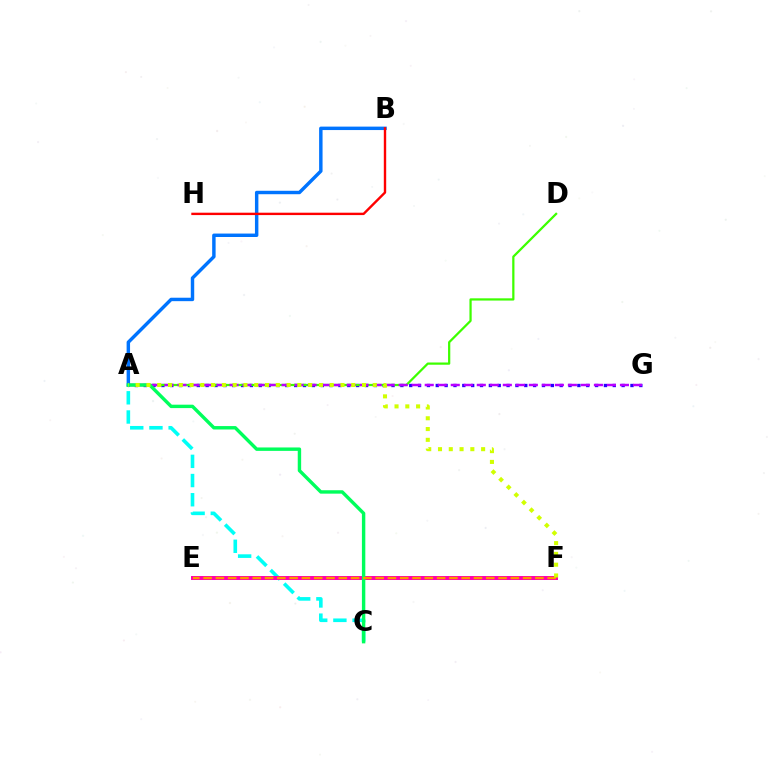{('A', 'G'): [{'color': '#2500ff', 'line_style': 'dotted', 'thickness': 2.4}, {'color': '#b900ff', 'line_style': 'dashed', 'thickness': 1.77}], ('A', 'D'): [{'color': '#3dff00', 'line_style': 'solid', 'thickness': 1.61}], ('A', 'C'): [{'color': '#00fff6', 'line_style': 'dashed', 'thickness': 2.61}, {'color': '#00ff5c', 'line_style': 'solid', 'thickness': 2.46}], ('A', 'B'): [{'color': '#0074ff', 'line_style': 'solid', 'thickness': 2.48}], ('E', 'F'): [{'color': '#ff00ac', 'line_style': 'solid', 'thickness': 2.86}, {'color': '#ff9400', 'line_style': 'dashed', 'thickness': 1.67}], ('B', 'H'): [{'color': '#ff0000', 'line_style': 'solid', 'thickness': 1.72}], ('A', 'F'): [{'color': '#d1ff00', 'line_style': 'dotted', 'thickness': 2.93}]}